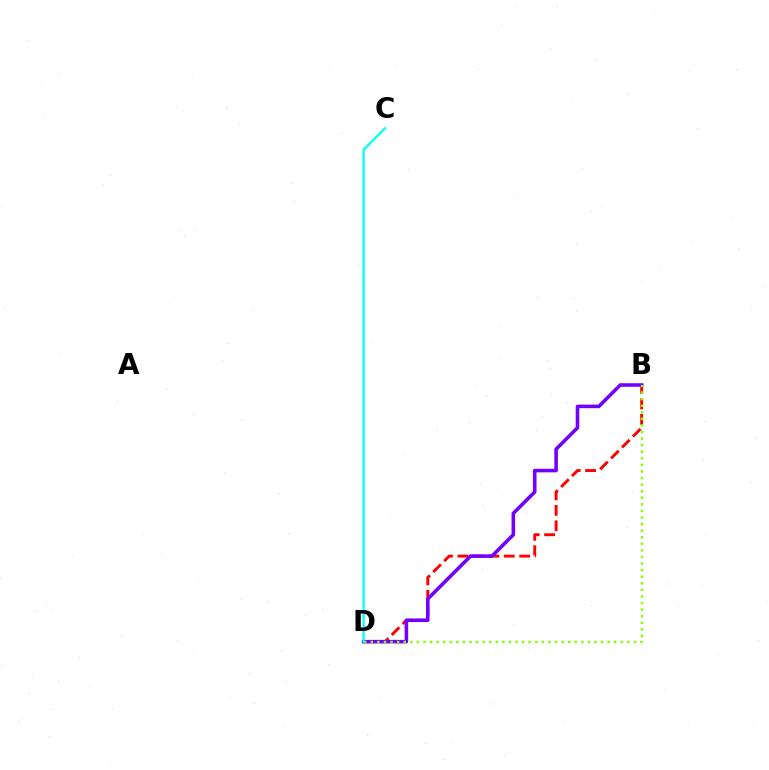{('B', 'D'): [{'color': '#ff0000', 'line_style': 'dashed', 'thickness': 2.1}, {'color': '#7200ff', 'line_style': 'solid', 'thickness': 2.57}, {'color': '#84ff00', 'line_style': 'dotted', 'thickness': 1.79}], ('C', 'D'): [{'color': '#00fff6', 'line_style': 'solid', 'thickness': 1.63}]}